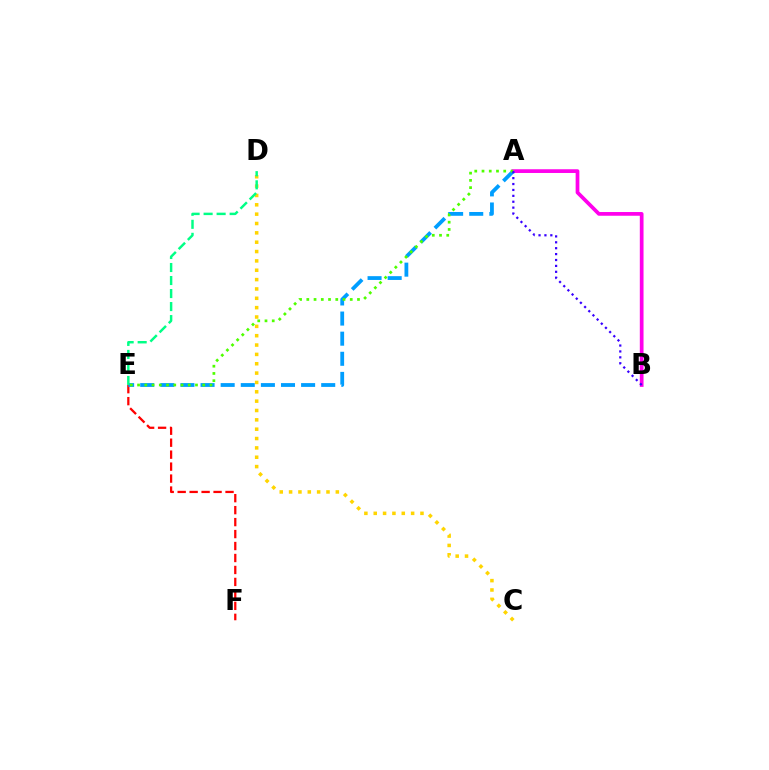{('A', 'B'): [{'color': '#ff00ed', 'line_style': 'solid', 'thickness': 2.68}, {'color': '#3700ff', 'line_style': 'dotted', 'thickness': 1.6}], ('E', 'F'): [{'color': '#ff0000', 'line_style': 'dashed', 'thickness': 1.63}], ('A', 'E'): [{'color': '#009eff', 'line_style': 'dashed', 'thickness': 2.73}, {'color': '#4fff00', 'line_style': 'dotted', 'thickness': 1.97}], ('C', 'D'): [{'color': '#ffd500', 'line_style': 'dotted', 'thickness': 2.54}], ('D', 'E'): [{'color': '#00ff86', 'line_style': 'dashed', 'thickness': 1.77}]}